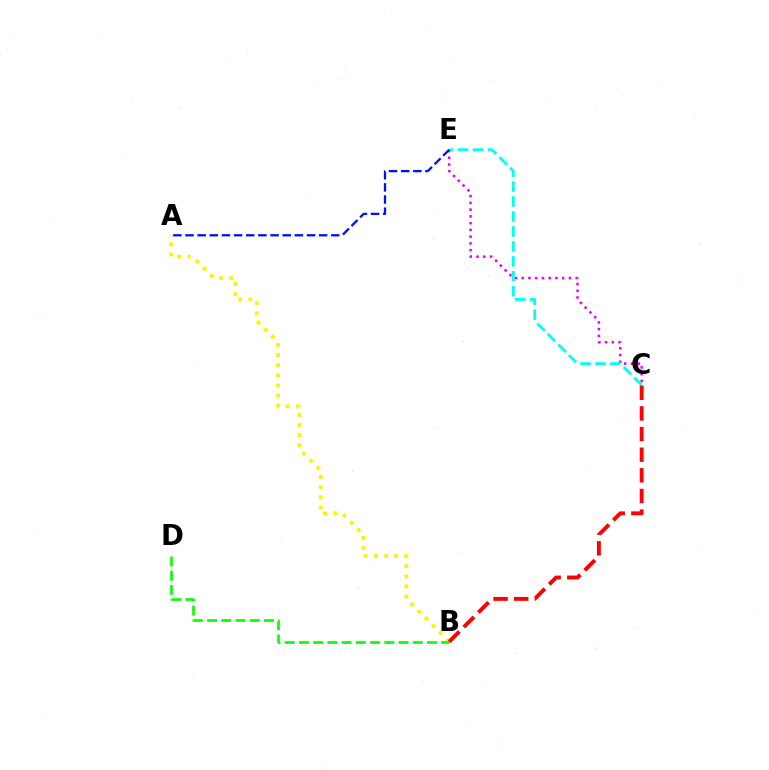{('A', 'B'): [{'color': '#fcf500', 'line_style': 'dotted', 'thickness': 2.75}], ('C', 'E'): [{'color': '#ee00ff', 'line_style': 'dotted', 'thickness': 1.83}, {'color': '#00fff6', 'line_style': 'dashed', 'thickness': 2.03}], ('B', 'D'): [{'color': '#08ff00', 'line_style': 'dashed', 'thickness': 1.93}], ('A', 'E'): [{'color': '#0010ff', 'line_style': 'dashed', 'thickness': 1.65}], ('B', 'C'): [{'color': '#ff0000', 'line_style': 'dashed', 'thickness': 2.8}]}